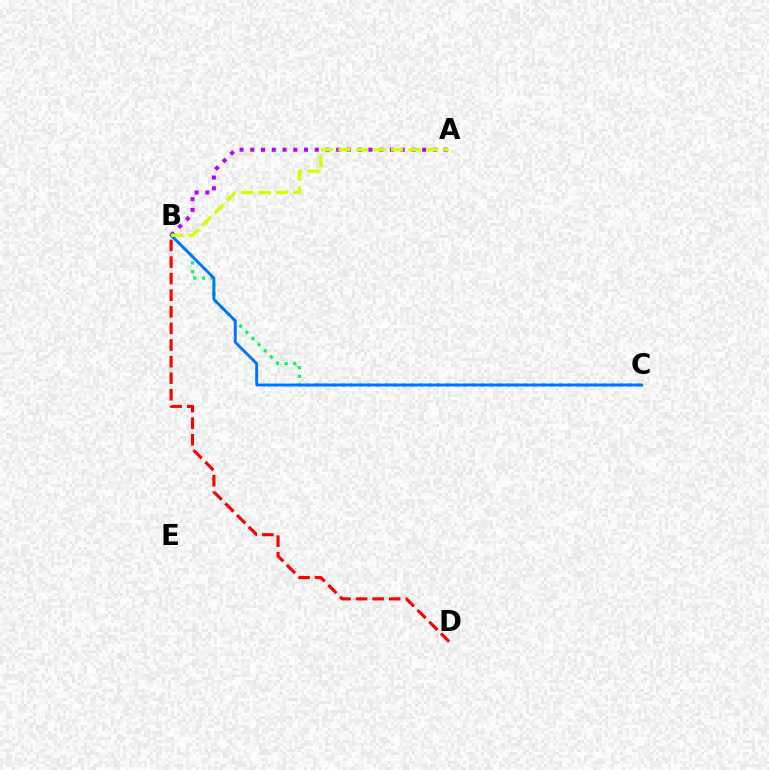{('B', 'C'): [{'color': '#00ff5c', 'line_style': 'dotted', 'thickness': 2.37}, {'color': '#0074ff', 'line_style': 'solid', 'thickness': 2.09}], ('B', 'D'): [{'color': '#ff0000', 'line_style': 'dashed', 'thickness': 2.25}], ('A', 'B'): [{'color': '#b900ff', 'line_style': 'dotted', 'thickness': 2.92}, {'color': '#d1ff00', 'line_style': 'dashed', 'thickness': 2.38}]}